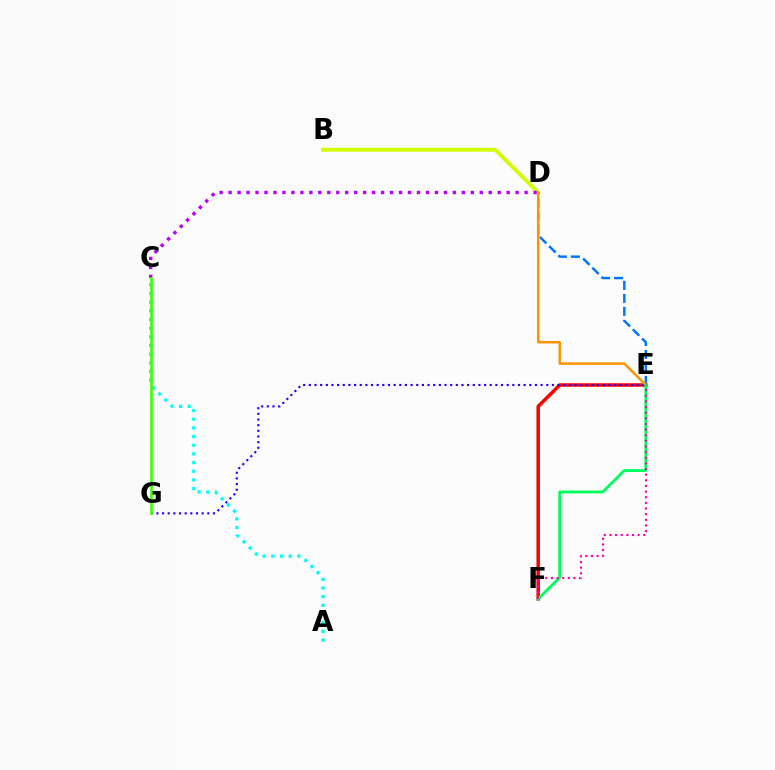{('B', 'D'): [{'color': '#d1ff00', 'line_style': 'solid', 'thickness': 2.78}], ('A', 'C'): [{'color': '#00fff6', 'line_style': 'dotted', 'thickness': 2.36}], ('D', 'E'): [{'color': '#0074ff', 'line_style': 'dashed', 'thickness': 1.77}, {'color': '#ff9400', 'line_style': 'solid', 'thickness': 1.8}], ('E', 'F'): [{'color': '#ff0000', 'line_style': 'solid', 'thickness': 2.52}, {'color': '#00ff5c', 'line_style': 'solid', 'thickness': 2.07}, {'color': '#ff00ac', 'line_style': 'dotted', 'thickness': 1.53}], ('C', 'D'): [{'color': '#b900ff', 'line_style': 'dotted', 'thickness': 2.44}], ('E', 'G'): [{'color': '#2500ff', 'line_style': 'dotted', 'thickness': 1.54}], ('C', 'G'): [{'color': '#3dff00', 'line_style': 'solid', 'thickness': 1.88}]}